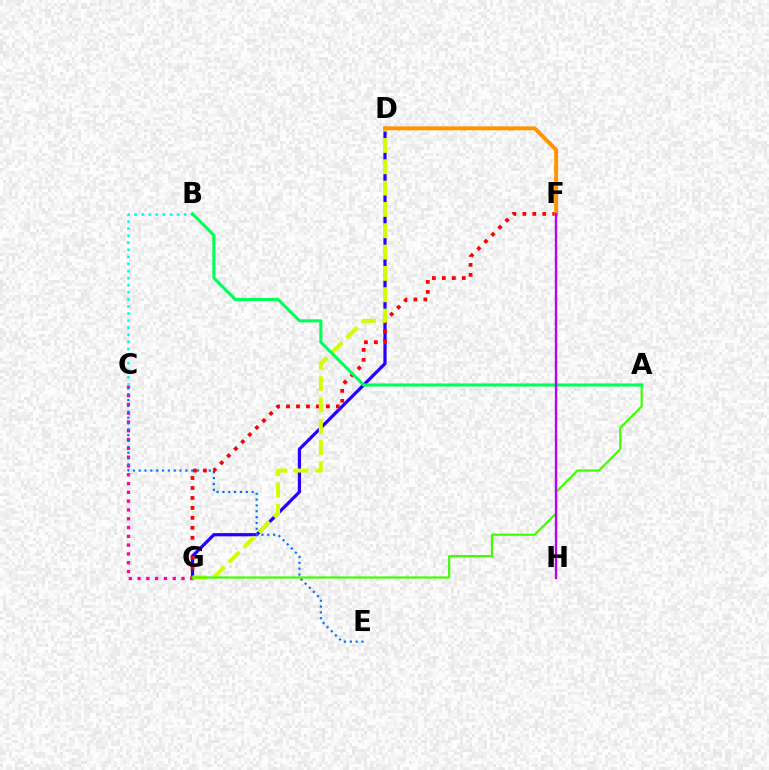{('C', 'G'): [{'color': '#ff00ac', 'line_style': 'dotted', 'thickness': 2.39}], ('D', 'G'): [{'color': '#2500ff', 'line_style': 'solid', 'thickness': 2.31}, {'color': '#d1ff00', 'line_style': 'dashed', 'thickness': 2.9}], ('C', 'E'): [{'color': '#0074ff', 'line_style': 'dotted', 'thickness': 1.59}], ('F', 'G'): [{'color': '#ff0000', 'line_style': 'dotted', 'thickness': 2.71}], ('B', 'C'): [{'color': '#00fff6', 'line_style': 'dotted', 'thickness': 1.92}], ('A', 'G'): [{'color': '#3dff00', 'line_style': 'solid', 'thickness': 1.56}], ('A', 'B'): [{'color': '#00ff5c', 'line_style': 'solid', 'thickness': 2.22}], ('D', 'F'): [{'color': '#ff9400', 'line_style': 'solid', 'thickness': 2.82}], ('F', 'H'): [{'color': '#b900ff', 'line_style': 'solid', 'thickness': 1.69}]}